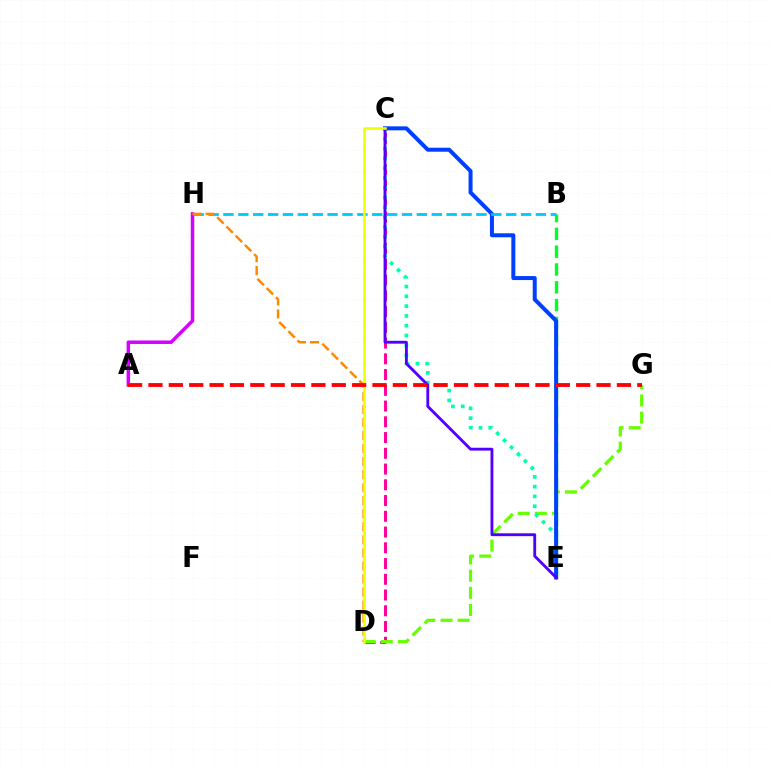{('B', 'E'): [{'color': '#00ff27', 'line_style': 'dashed', 'thickness': 2.42}], ('C', 'D'): [{'color': '#ff00a0', 'line_style': 'dashed', 'thickness': 2.14}, {'color': '#eeff00', 'line_style': 'solid', 'thickness': 1.86}], ('D', 'G'): [{'color': '#66ff00', 'line_style': 'dashed', 'thickness': 2.33}], ('C', 'E'): [{'color': '#00ffaf', 'line_style': 'dotted', 'thickness': 2.66}, {'color': '#003fff', 'line_style': 'solid', 'thickness': 2.88}, {'color': '#4f00ff', 'line_style': 'solid', 'thickness': 2.06}], ('A', 'H'): [{'color': '#d600ff', 'line_style': 'solid', 'thickness': 2.51}], ('B', 'H'): [{'color': '#00c7ff', 'line_style': 'dashed', 'thickness': 2.02}], ('D', 'H'): [{'color': '#ff8800', 'line_style': 'dashed', 'thickness': 1.77}], ('A', 'G'): [{'color': '#ff0000', 'line_style': 'dashed', 'thickness': 2.77}]}